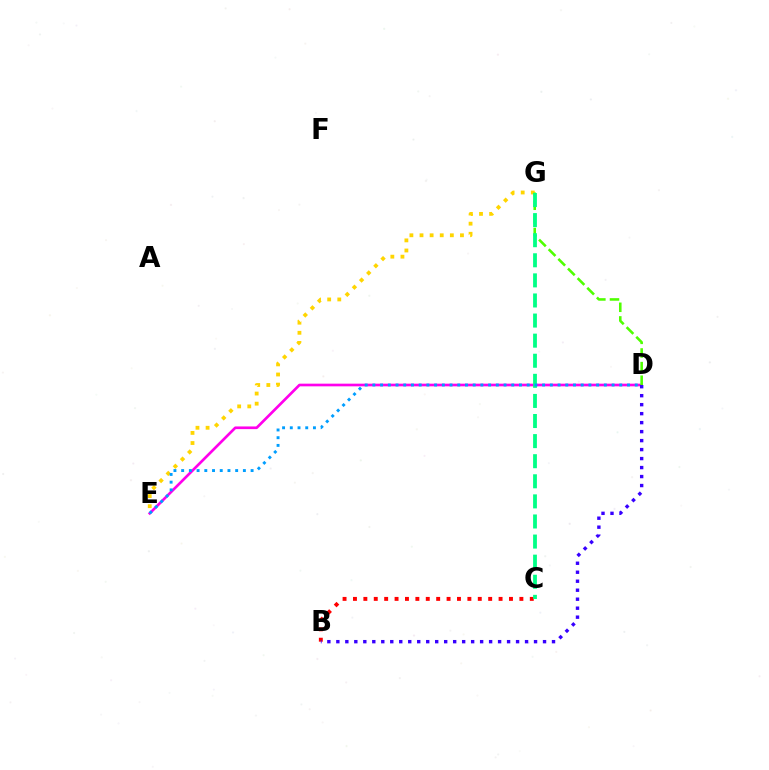{('B', 'C'): [{'color': '#ff0000', 'line_style': 'dotted', 'thickness': 2.83}], ('D', 'E'): [{'color': '#ff00ed', 'line_style': 'solid', 'thickness': 1.93}, {'color': '#009eff', 'line_style': 'dotted', 'thickness': 2.1}], ('E', 'G'): [{'color': '#ffd500', 'line_style': 'dotted', 'thickness': 2.75}], ('D', 'G'): [{'color': '#4fff00', 'line_style': 'dashed', 'thickness': 1.85}], ('C', 'G'): [{'color': '#00ff86', 'line_style': 'dashed', 'thickness': 2.73}], ('B', 'D'): [{'color': '#3700ff', 'line_style': 'dotted', 'thickness': 2.44}]}